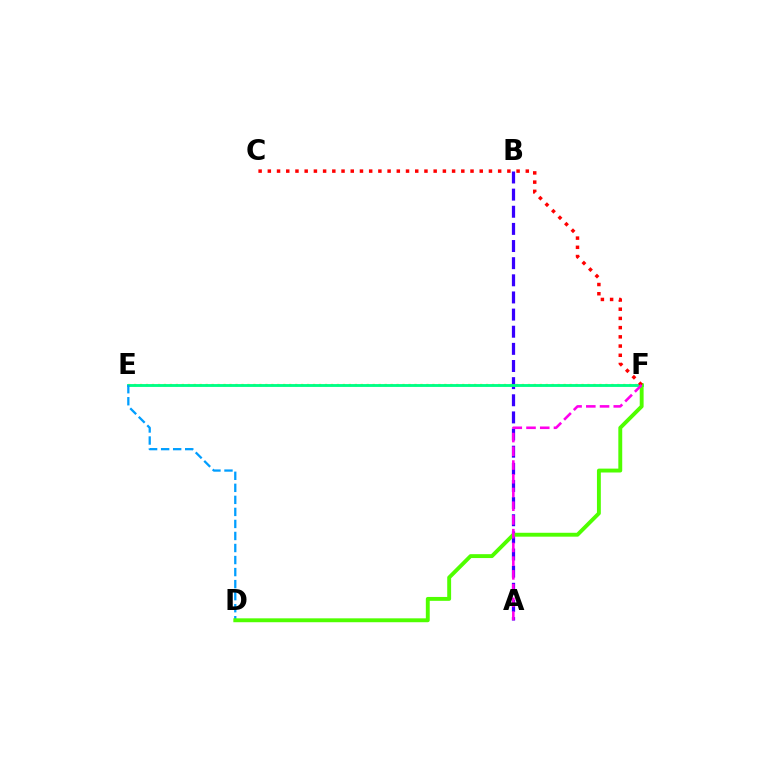{('A', 'B'): [{'color': '#3700ff', 'line_style': 'dashed', 'thickness': 2.33}], ('E', 'F'): [{'color': '#ffd500', 'line_style': 'dotted', 'thickness': 1.62}, {'color': '#00ff86', 'line_style': 'solid', 'thickness': 2.06}], ('D', 'E'): [{'color': '#009eff', 'line_style': 'dashed', 'thickness': 1.63}], ('D', 'F'): [{'color': '#4fff00', 'line_style': 'solid', 'thickness': 2.8}], ('C', 'F'): [{'color': '#ff0000', 'line_style': 'dotted', 'thickness': 2.5}], ('A', 'F'): [{'color': '#ff00ed', 'line_style': 'dashed', 'thickness': 1.87}]}